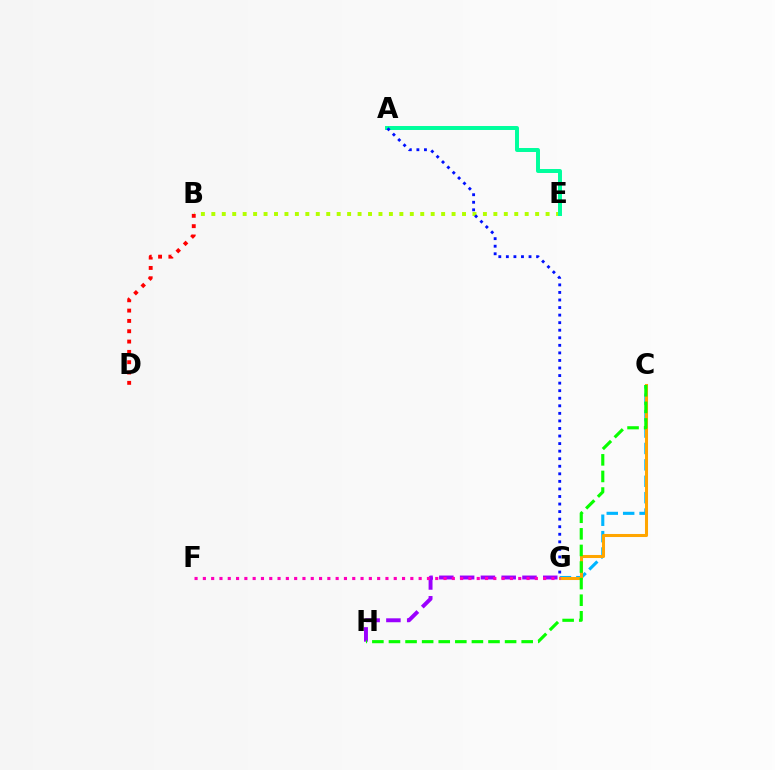{('B', 'E'): [{'color': '#b3ff00', 'line_style': 'dotted', 'thickness': 2.84}], ('A', 'E'): [{'color': '#00ff9d', 'line_style': 'solid', 'thickness': 2.86}], ('C', 'G'): [{'color': '#00b5ff', 'line_style': 'dashed', 'thickness': 2.23}, {'color': '#ffa500', 'line_style': 'solid', 'thickness': 2.2}], ('B', 'D'): [{'color': '#ff0000', 'line_style': 'dotted', 'thickness': 2.8}], ('G', 'H'): [{'color': '#9b00ff', 'line_style': 'dashed', 'thickness': 2.82}], ('F', 'G'): [{'color': '#ff00bd', 'line_style': 'dotted', 'thickness': 2.25}], ('A', 'G'): [{'color': '#0010ff', 'line_style': 'dotted', 'thickness': 2.05}], ('C', 'H'): [{'color': '#08ff00', 'line_style': 'dashed', 'thickness': 2.25}]}